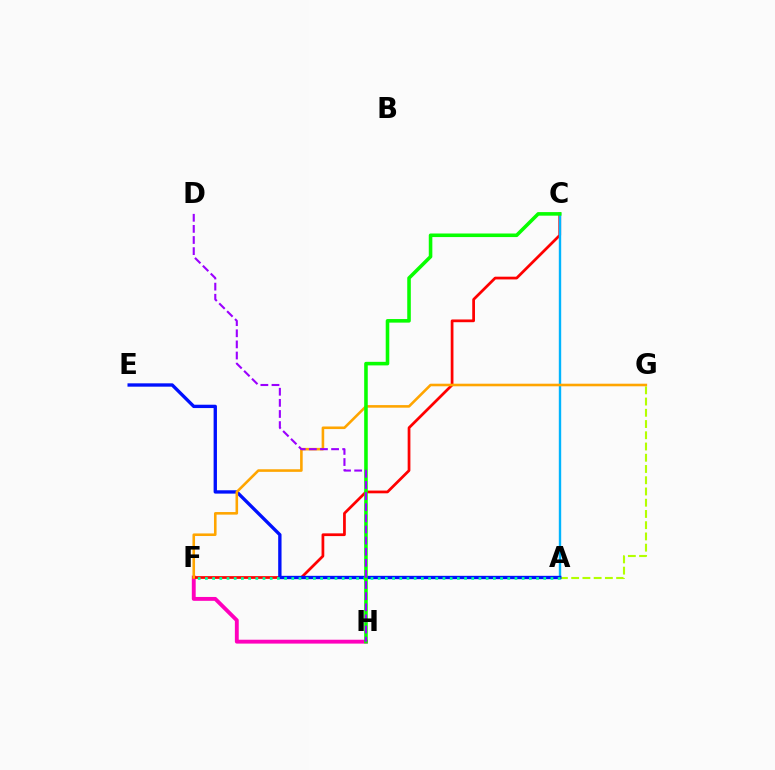{('F', 'H'): [{'color': '#ff00bd', 'line_style': 'solid', 'thickness': 2.79}], ('C', 'F'): [{'color': '#ff0000', 'line_style': 'solid', 'thickness': 1.97}], ('A', 'G'): [{'color': '#b3ff00', 'line_style': 'dashed', 'thickness': 1.53}], ('A', 'C'): [{'color': '#00b5ff', 'line_style': 'solid', 'thickness': 1.72}], ('A', 'E'): [{'color': '#0010ff', 'line_style': 'solid', 'thickness': 2.41}], ('A', 'F'): [{'color': '#00ff9d', 'line_style': 'dotted', 'thickness': 1.96}], ('F', 'G'): [{'color': '#ffa500', 'line_style': 'solid', 'thickness': 1.87}], ('C', 'H'): [{'color': '#08ff00', 'line_style': 'solid', 'thickness': 2.57}], ('D', 'H'): [{'color': '#9b00ff', 'line_style': 'dashed', 'thickness': 1.51}]}